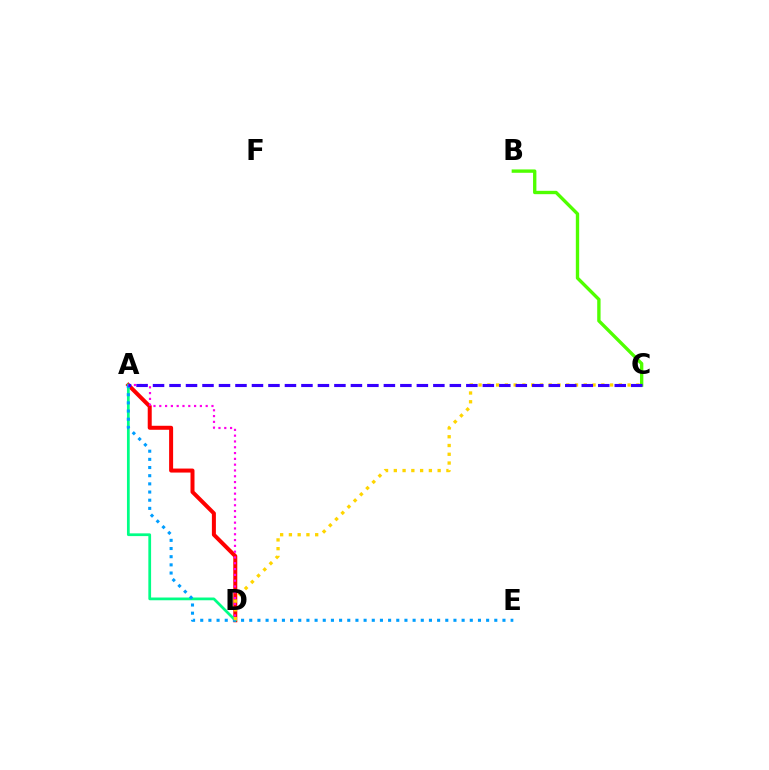{('A', 'D'): [{'color': '#ff0000', 'line_style': 'solid', 'thickness': 2.88}, {'color': '#00ff86', 'line_style': 'solid', 'thickness': 1.98}, {'color': '#ff00ed', 'line_style': 'dotted', 'thickness': 1.58}], ('B', 'C'): [{'color': '#4fff00', 'line_style': 'solid', 'thickness': 2.41}], ('A', 'E'): [{'color': '#009eff', 'line_style': 'dotted', 'thickness': 2.22}], ('C', 'D'): [{'color': '#ffd500', 'line_style': 'dotted', 'thickness': 2.38}], ('A', 'C'): [{'color': '#3700ff', 'line_style': 'dashed', 'thickness': 2.24}]}